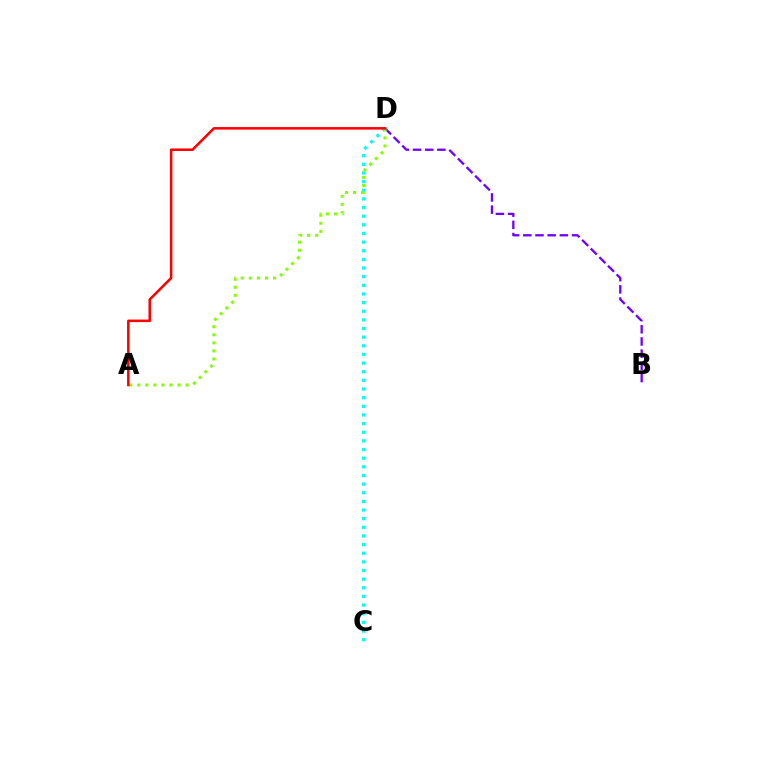{('B', 'D'): [{'color': '#7200ff', 'line_style': 'dashed', 'thickness': 1.66}], ('C', 'D'): [{'color': '#00fff6', 'line_style': 'dotted', 'thickness': 2.35}], ('A', 'D'): [{'color': '#84ff00', 'line_style': 'dotted', 'thickness': 2.19}, {'color': '#ff0000', 'line_style': 'solid', 'thickness': 1.82}]}